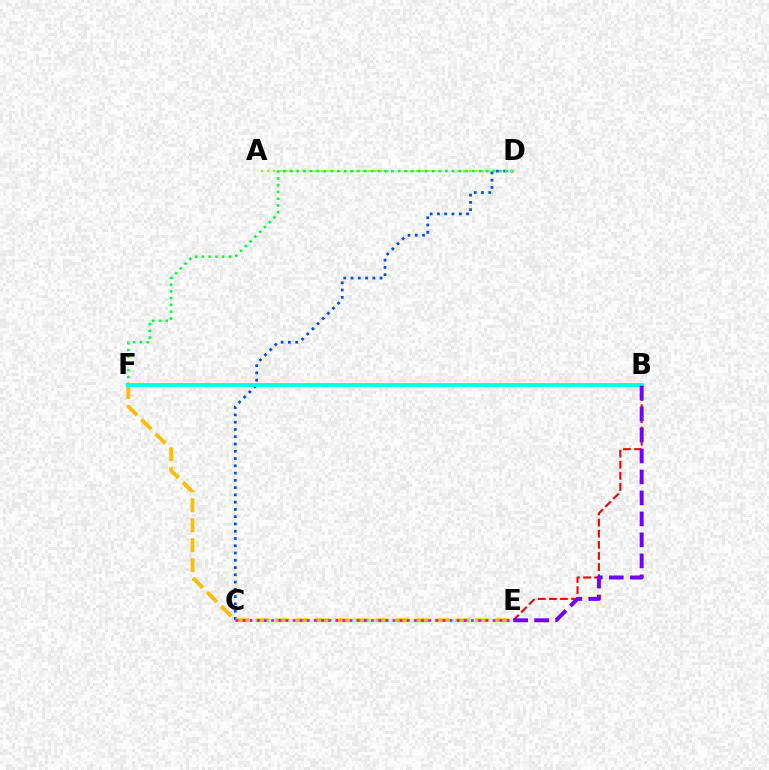{('C', 'D'): [{'color': '#004bff', 'line_style': 'dotted', 'thickness': 1.97}], ('E', 'F'): [{'color': '#ffbd00', 'line_style': 'dashed', 'thickness': 2.71}], ('B', 'E'): [{'color': '#ff0000', 'line_style': 'dashed', 'thickness': 1.51}, {'color': '#7200ff', 'line_style': 'dashed', 'thickness': 2.85}], ('C', 'E'): [{'color': '#ff00cf', 'line_style': 'dotted', 'thickness': 1.94}], ('A', 'D'): [{'color': '#84ff00', 'line_style': 'dotted', 'thickness': 1.62}], ('D', 'F'): [{'color': '#00ff39', 'line_style': 'dotted', 'thickness': 1.83}], ('B', 'F'): [{'color': '#00fff6', 'line_style': 'solid', 'thickness': 2.78}]}